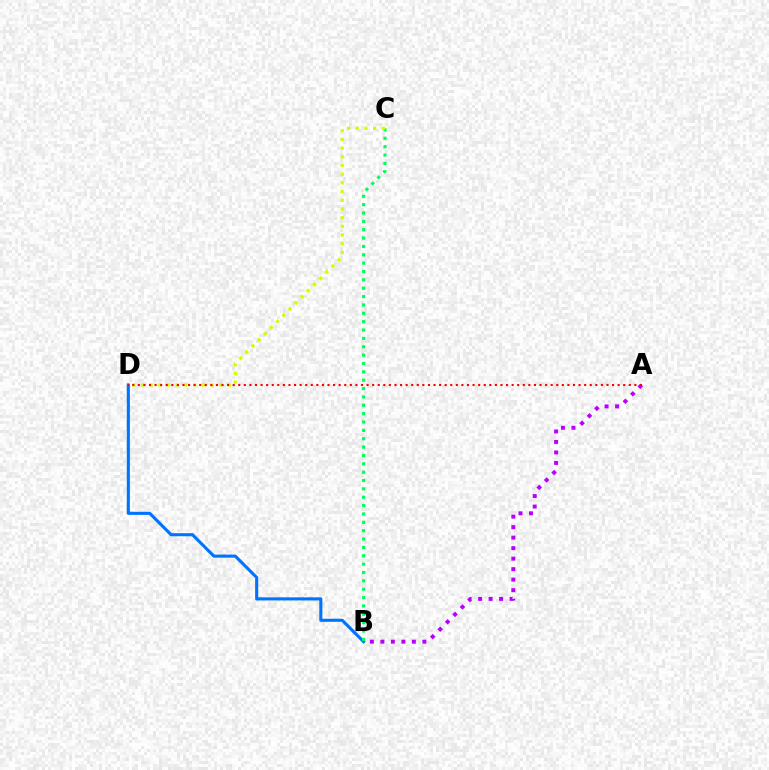{('A', 'B'): [{'color': '#b900ff', 'line_style': 'dotted', 'thickness': 2.85}], ('B', 'D'): [{'color': '#0074ff', 'line_style': 'solid', 'thickness': 2.23}], ('B', 'C'): [{'color': '#00ff5c', 'line_style': 'dotted', 'thickness': 2.27}], ('C', 'D'): [{'color': '#d1ff00', 'line_style': 'dotted', 'thickness': 2.36}], ('A', 'D'): [{'color': '#ff0000', 'line_style': 'dotted', 'thickness': 1.52}]}